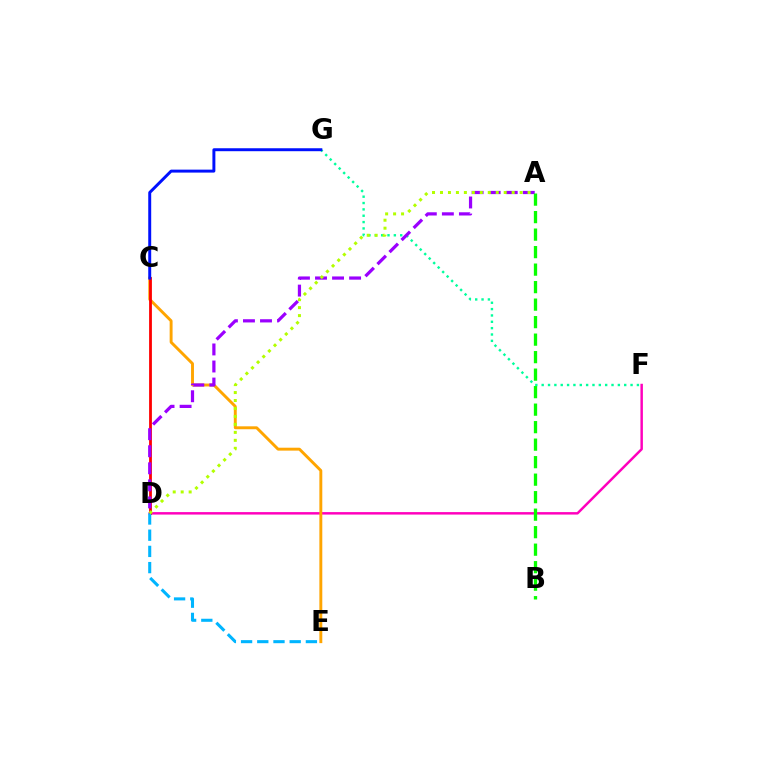{('F', 'G'): [{'color': '#00ff9d', 'line_style': 'dotted', 'thickness': 1.72}], ('D', 'F'): [{'color': '#ff00bd', 'line_style': 'solid', 'thickness': 1.77}], ('C', 'E'): [{'color': '#ffa500', 'line_style': 'solid', 'thickness': 2.1}], ('C', 'D'): [{'color': '#ff0000', 'line_style': 'solid', 'thickness': 2.01}], ('A', 'D'): [{'color': '#9b00ff', 'line_style': 'dashed', 'thickness': 2.32}, {'color': '#b3ff00', 'line_style': 'dotted', 'thickness': 2.16}], ('D', 'E'): [{'color': '#00b5ff', 'line_style': 'dashed', 'thickness': 2.2}], ('C', 'G'): [{'color': '#0010ff', 'line_style': 'solid', 'thickness': 2.13}], ('A', 'B'): [{'color': '#08ff00', 'line_style': 'dashed', 'thickness': 2.38}]}